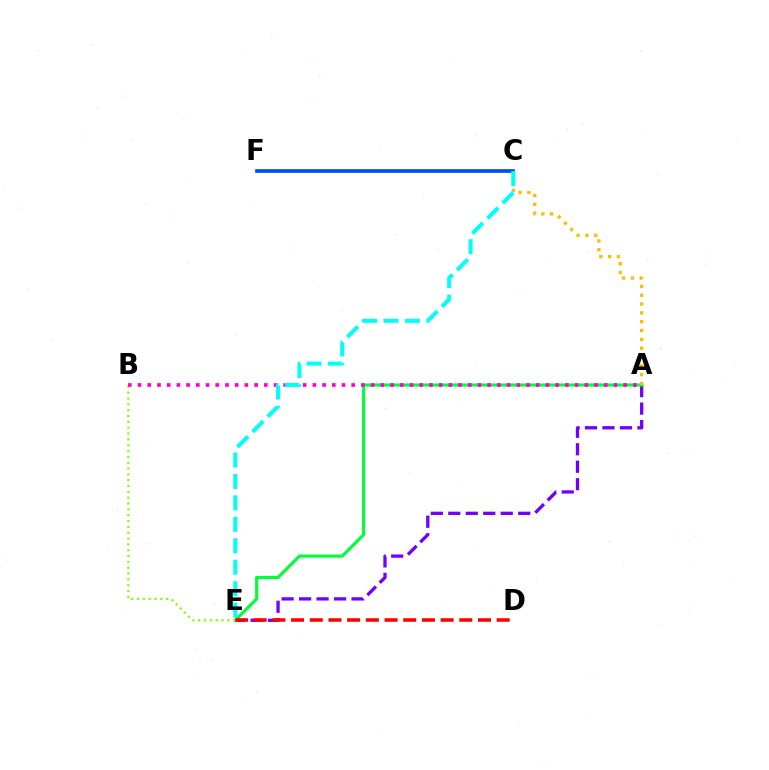{('A', 'E'): [{'color': '#7200ff', 'line_style': 'dashed', 'thickness': 2.37}, {'color': '#00ff39', 'line_style': 'solid', 'thickness': 2.25}], ('A', 'C'): [{'color': '#ffbd00', 'line_style': 'dotted', 'thickness': 2.4}], ('D', 'E'): [{'color': '#ff0000', 'line_style': 'dashed', 'thickness': 2.54}], ('B', 'E'): [{'color': '#84ff00', 'line_style': 'dotted', 'thickness': 1.59}], ('A', 'B'): [{'color': '#ff00cf', 'line_style': 'dotted', 'thickness': 2.64}], ('C', 'F'): [{'color': '#004bff', 'line_style': 'solid', 'thickness': 2.65}], ('C', 'E'): [{'color': '#00fff6', 'line_style': 'dashed', 'thickness': 2.91}]}